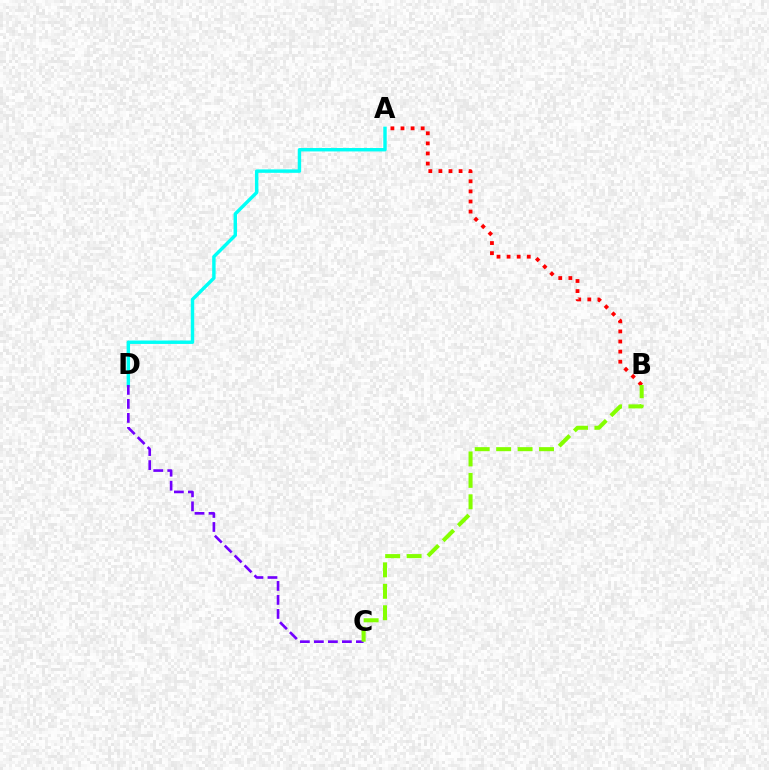{('A', 'D'): [{'color': '#00fff6', 'line_style': 'solid', 'thickness': 2.46}], ('C', 'D'): [{'color': '#7200ff', 'line_style': 'dashed', 'thickness': 1.9}], ('A', 'B'): [{'color': '#ff0000', 'line_style': 'dotted', 'thickness': 2.74}], ('B', 'C'): [{'color': '#84ff00', 'line_style': 'dashed', 'thickness': 2.91}]}